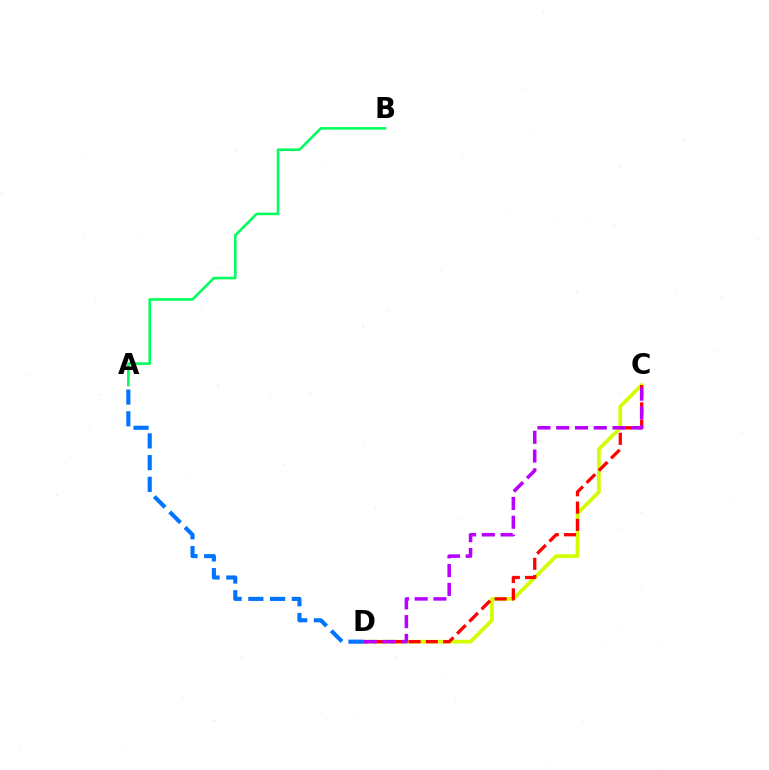{('C', 'D'): [{'color': '#d1ff00', 'line_style': 'solid', 'thickness': 2.65}, {'color': '#ff0000', 'line_style': 'dashed', 'thickness': 2.35}, {'color': '#b900ff', 'line_style': 'dashed', 'thickness': 2.55}], ('A', 'B'): [{'color': '#00ff5c', 'line_style': 'solid', 'thickness': 1.86}], ('A', 'D'): [{'color': '#0074ff', 'line_style': 'dashed', 'thickness': 2.95}]}